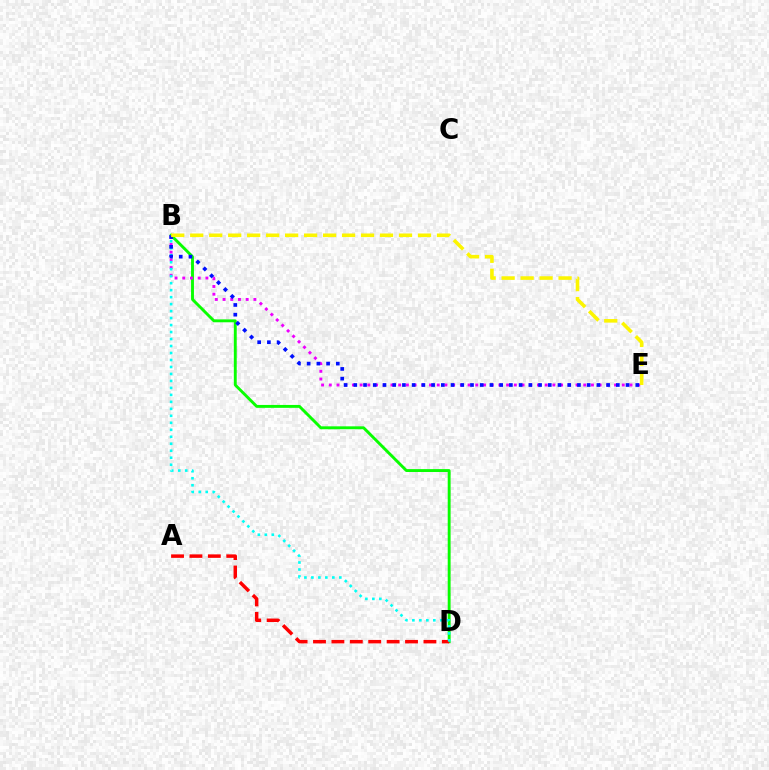{('B', 'D'): [{'color': '#08ff00', 'line_style': 'solid', 'thickness': 2.08}, {'color': '#00fff6', 'line_style': 'dotted', 'thickness': 1.9}], ('A', 'D'): [{'color': '#ff0000', 'line_style': 'dashed', 'thickness': 2.5}], ('B', 'E'): [{'color': '#ee00ff', 'line_style': 'dotted', 'thickness': 2.09}, {'color': '#0010ff', 'line_style': 'dotted', 'thickness': 2.64}, {'color': '#fcf500', 'line_style': 'dashed', 'thickness': 2.58}]}